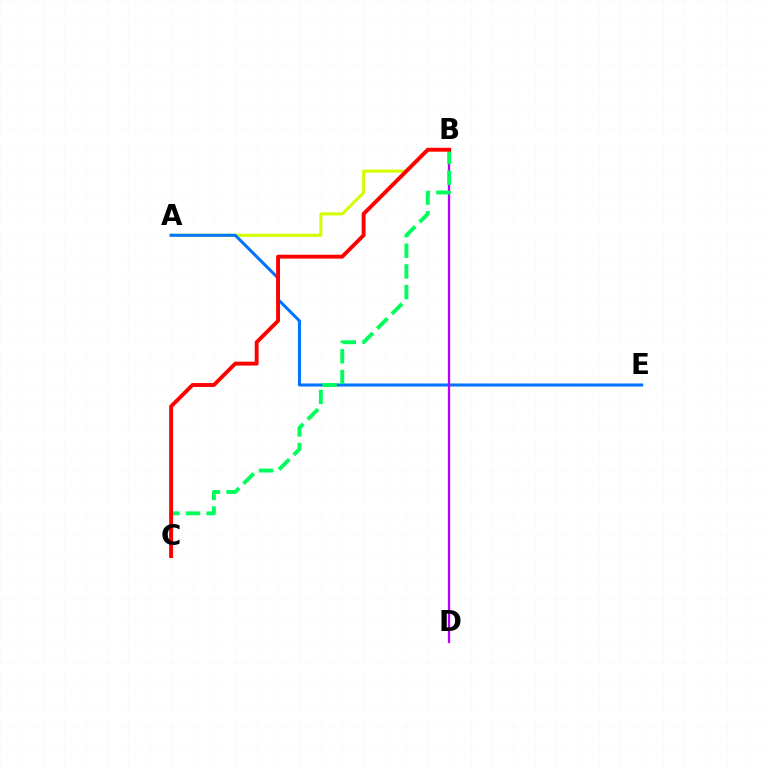{('A', 'B'): [{'color': '#d1ff00', 'line_style': 'solid', 'thickness': 2.2}], ('A', 'E'): [{'color': '#0074ff', 'line_style': 'solid', 'thickness': 2.19}], ('B', 'D'): [{'color': '#b900ff', 'line_style': 'solid', 'thickness': 1.65}], ('B', 'C'): [{'color': '#00ff5c', 'line_style': 'dashed', 'thickness': 2.81}, {'color': '#ff0000', 'line_style': 'solid', 'thickness': 2.8}]}